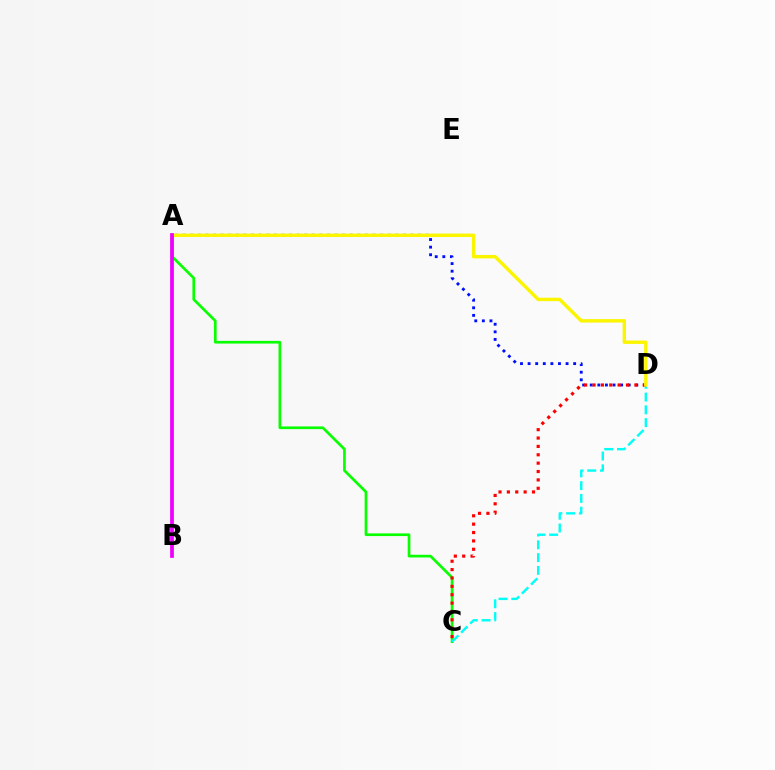{('A', 'C'): [{'color': '#08ff00', 'line_style': 'solid', 'thickness': 1.93}], ('C', 'D'): [{'color': '#00fff6', 'line_style': 'dashed', 'thickness': 1.74}, {'color': '#ff0000', 'line_style': 'dotted', 'thickness': 2.27}], ('A', 'D'): [{'color': '#0010ff', 'line_style': 'dotted', 'thickness': 2.06}, {'color': '#fcf500', 'line_style': 'solid', 'thickness': 2.46}], ('A', 'B'): [{'color': '#ee00ff', 'line_style': 'solid', 'thickness': 2.69}]}